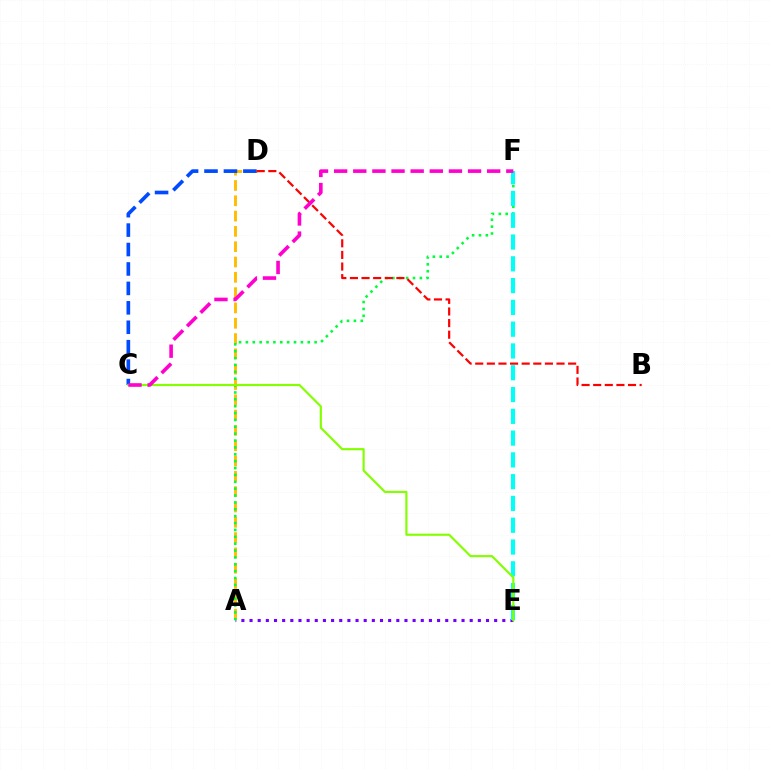{('A', 'E'): [{'color': '#7200ff', 'line_style': 'dotted', 'thickness': 2.22}], ('A', 'D'): [{'color': '#ffbd00', 'line_style': 'dashed', 'thickness': 2.08}], ('C', 'D'): [{'color': '#004bff', 'line_style': 'dashed', 'thickness': 2.64}], ('A', 'F'): [{'color': '#00ff39', 'line_style': 'dotted', 'thickness': 1.87}], ('E', 'F'): [{'color': '#00fff6', 'line_style': 'dashed', 'thickness': 2.96}], ('C', 'E'): [{'color': '#84ff00', 'line_style': 'solid', 'thickness': 1.56}], ('B', 'D'): [{'color': '#ff0000', 'line_style': 'dashed', 'thickness': 1.58}], ('C', 'F'): [{'color': '#ff00cf', 'line_style': 'dashed', 'thickness': 2.6}]}